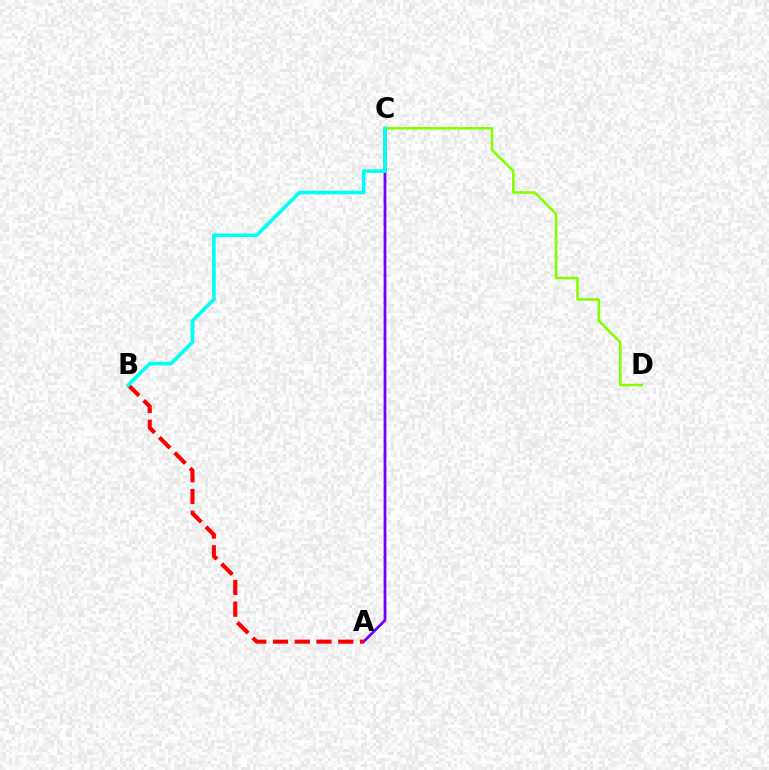{('A', 'C'): [{'color': '#7200ff', 'line_style': 'solid', 'thickness': 1.99}], ('C', 'D'): [{'color': '#84ff00', 'line_style': 'solid', 'thickness': 1.86}], ('A', 'B'): [{'color': '#ff0000', 'line_style': 'dashed', 'thickness': 2.95}], ('B', 'C'): [{'color': '#00fff6', 'line_style': 'solid', 'thickness': 2.62}]}